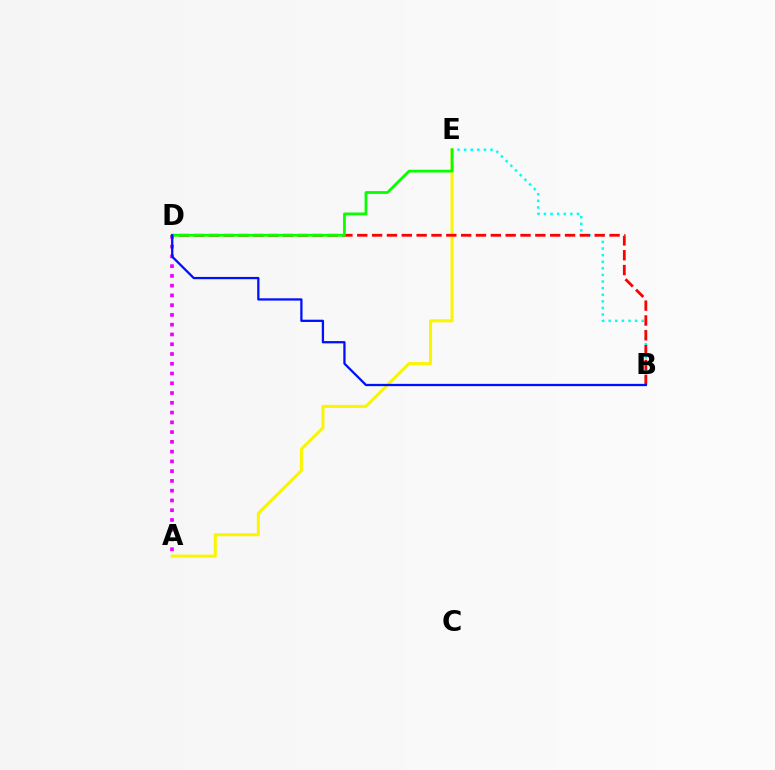{('B', 'E'): [{'color': '#00fff6', 'line_style': 'dotted', 'thickness': 1.79}], ('A', 'D'): [{'color': '#ee00ff', 'line_style': 'dotted', 'thickness': 2.65}], ('A', 'E'): [{'color': '#fcf500', 'line_style': 'solid', 'thickness': 2.22}], ('B', 'D'): [{'color': '#ff0000', 'line_style': 'dashed', 'thickness': 2.02}, {'color': '#0010ff', 'line_style': 'solid', 'thickness': 1.64}], ('D', 'E'): [{'color': '#08ff00', 'line_style': 'solid', 'thickness': 2.0}]}